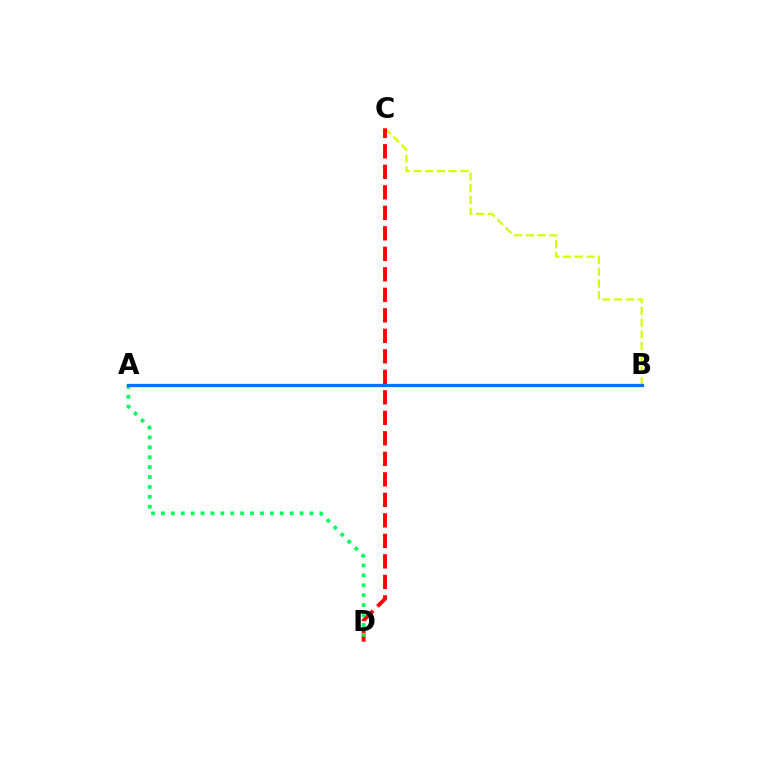{('B', 'C'): [{'color': '#d1ff00', 'line_style': 'dashed', 'thickness': 1.59}], ('C', 'D'): [{'color': '#ff0000', 'line_style': 'dashed', 'thickness': 2.79}], ('A', 'D'): [{'color': '#00ff5c', 'line_style': 'dotted', 'thickness': 2.69}], ('A', 'B'): [{'color': '#b900ff', 'line_style': 'solid', 'thickness': 2.33}, {'color': '#0074ff', 'line_style': 'solid', 'thickness': 2.13}]}